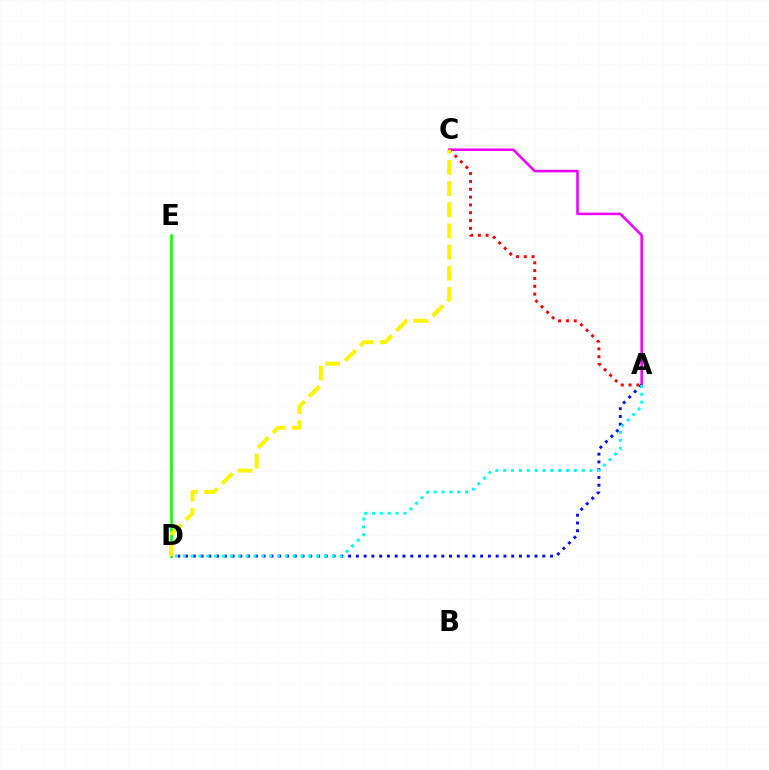{('A', 'C'): [{'color': '#ee00ff', 'line_style': 'solid', 'thickness': 1.84}, {'color': '#ff0000', 'line_style': 'dotted', 'thickness': 2.13}], ('A', 'D'): [{'color': '#0010ff', 'line_style': 'dotted', 'thickness': 2.11}, {'color': '#00fff6', 'line_style': 'dotted', 'thickness': 2.13}], ('D', 'E'): [{'color': '#08ff00', 'line_style': 'solid', 'thickness': 1.84}], ('C', 'D'): [{'color': '#fcf500', 'line_style': 'dashed', 'thickness': 2.88}]}